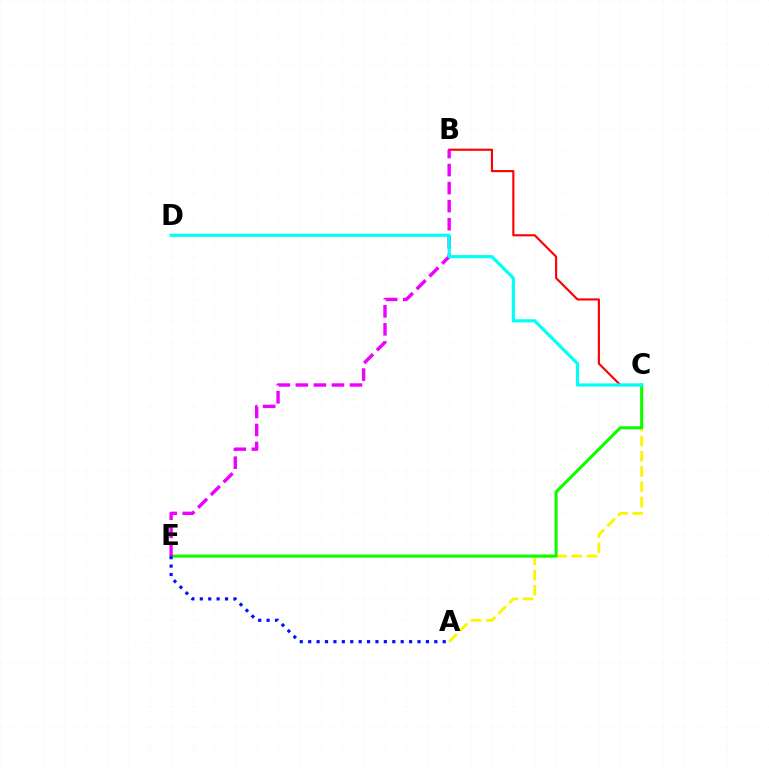{('A', 'C'): [{'color': '#fcf500', 'line_style': 'dashed', 'thickness': 2.07}], ('B', 'C'): [{'color': '#ff0000', 'line_style': 'solid', 'thickness': 1.54}], ('C', 'E'): [{'color': '#08ff00', 'line_style': 'solid', 'thickness': 2.19}], ('A', 'E'): [{'color': '#0010ff', 'line_style': 'dotted', 'thickness': 2.28}], ('B', 'E'): [{'color': '#ee00ff', 'line_style': 'dashed', 'thickness': 2.45}], ('C', 'D'): [{'color': '#00fff6', 'line_style': 'solid', 'thickness': 2.28}]}